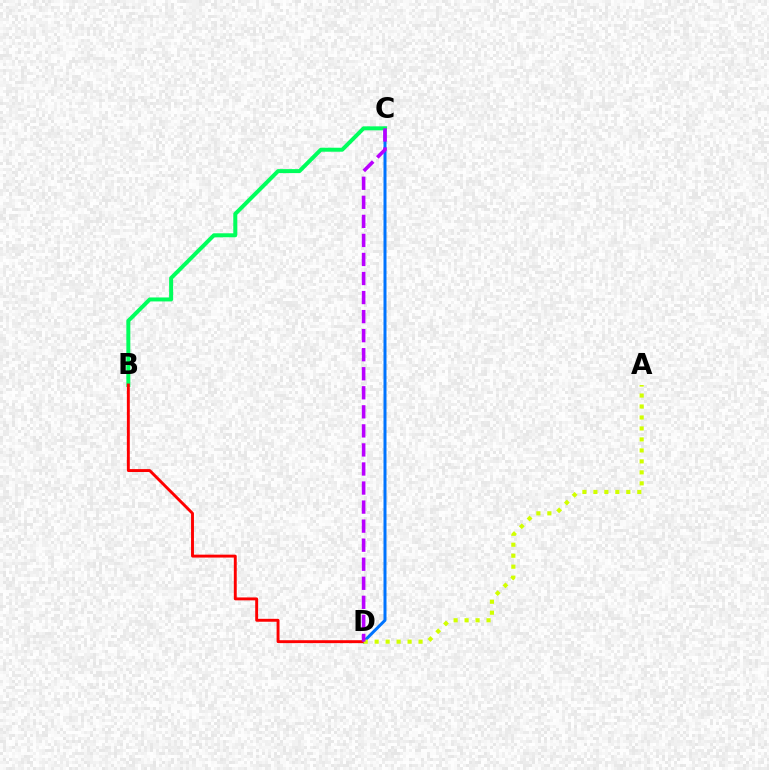{('C', 'D'): [{'color': '#0074ff', 'line_style': 'solid', 'thickness': 2.16}, {'color': '#b900ff', 'line_style': 'dashed', 'thickness': 2.59}], ('B', 'C'): [{'color': '#00ff5c', 'line_style': 'solid', 'thickness': 2.87}], ('B', 'D'): [{'color': '#ff0000', 'line_style': 'solid', 'thickness': 2.1}], ('A', 'D'): [{'color': '#d1ff00', 'line_style': 'dotted', 'thickness': 2.98}]}